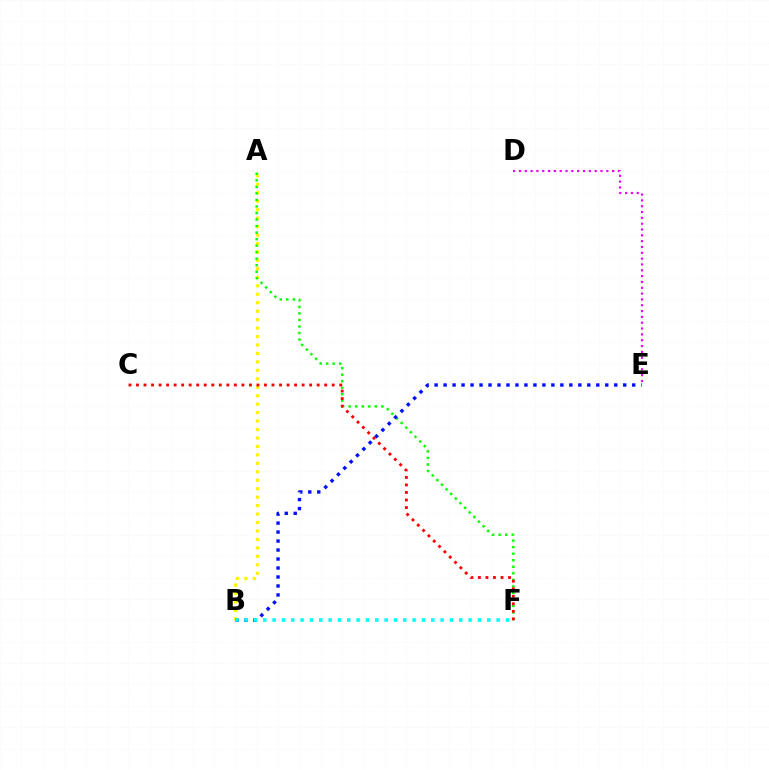{('A', 'B'): [{'color': '#fcf500', 'line_style': 'dotted', 'thickness': 2.3}], ('A', 'F'): [{'color': '#08ff00', 'line_style': 'dotted', 'thickness': 1.78}], ('D', 'E'): [{'color': '#ee00ff', 'line_style': 'dotted', 'thickness': 1.58}], ('B', 'E'): [{'color': '#0010ff', 'line_style': 'dotted', 'thickness': 2.44}], ('C', 'F'): [{'color': '#ff0000', 'line_style': 'dotted', 'thickness': 2.05}], ('B', 'F'): [{'color': '#00fff6', 'line_style': 'dotted', 'thickness': 2.54}]}